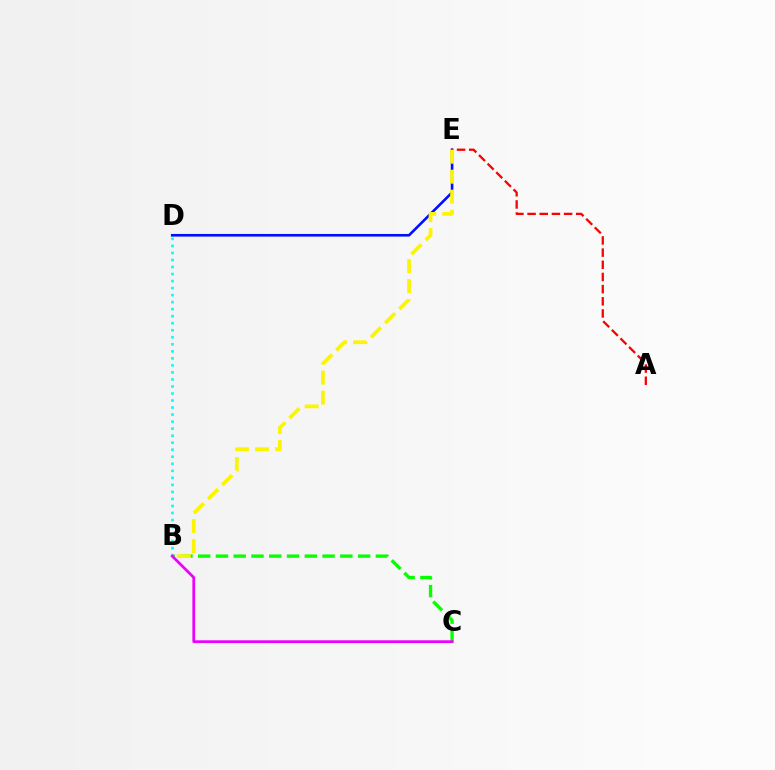{('B', 'C'): [{'color': '#08ff00', 'line_style': 'dashed', 'thickness': 2.41}, {'color': '#ee00ff', 'line_style': 'solid', 'thickness': 1.98}], ('D', 'E'): [{'color': '#0010ff', 'line_style': 'solid', 'thickness': 1.89}], ('A', 'E'): [{'color': '#ff0000', 'line_style': 'dashed', 'thickness': 1.65}], ('B', 'E'): [{'color': '#fcf500', 'line_style': 'dashed', 'thickness': 2.72}], ('B', 'D'): [{'color': '#00fff6', 'line_style': 'dotted', 'thickness': 1.91}]}